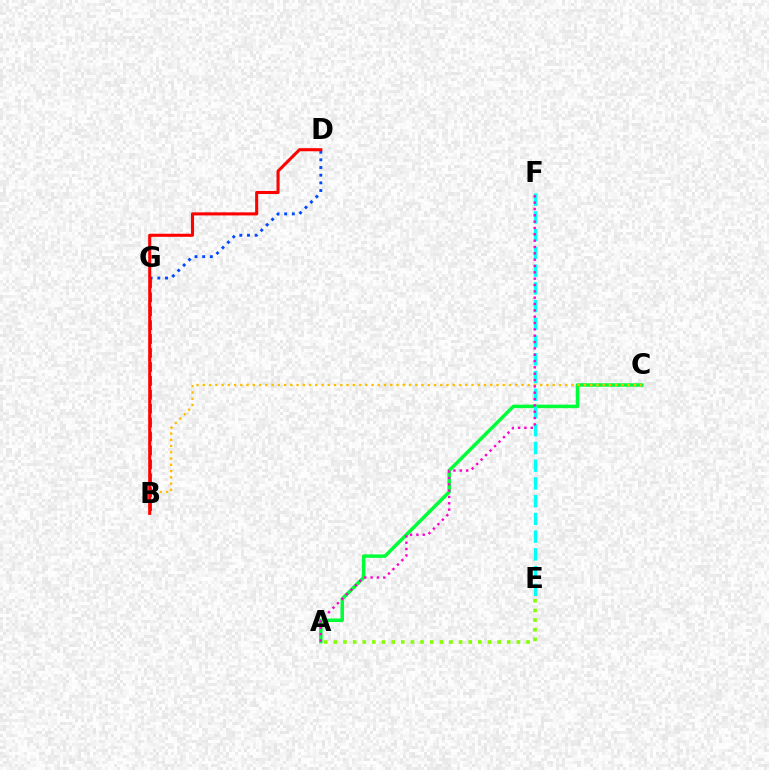{('A', 'C'): [{'color': '#00ff39', 'line_style': 'solid', 'thickness': 2.52}], ('B', 'C'): [{'color': '#ffbd00', 'line_style': 'dotted', 'thickness': 1.7}], ('B', 'G'): [{'color': '#7200ff', 'line_style': 'dashed', 'thickness': 1.89}], ('E', 'F'): [{'color': '#00fff6', 'line_style': 'dashed', 'thickness': 2.41}], ('A', 'E'): [{'color': '#84ff00', 'line_style': 'dotted', 'thickness': 2.62}], ('A', 'F'): [{'color': '#ff00cf', 'line_style': 'dotted', 'thickness': 1.72}], ('D', 'G'): [{'color': '#004bff', 'line_style': 'dotted', 'thickness': 2.08}], ('B', 'D'): [{'color': '#ff0000', 'line_style': 'solid', 'thickness': 2.21}]}